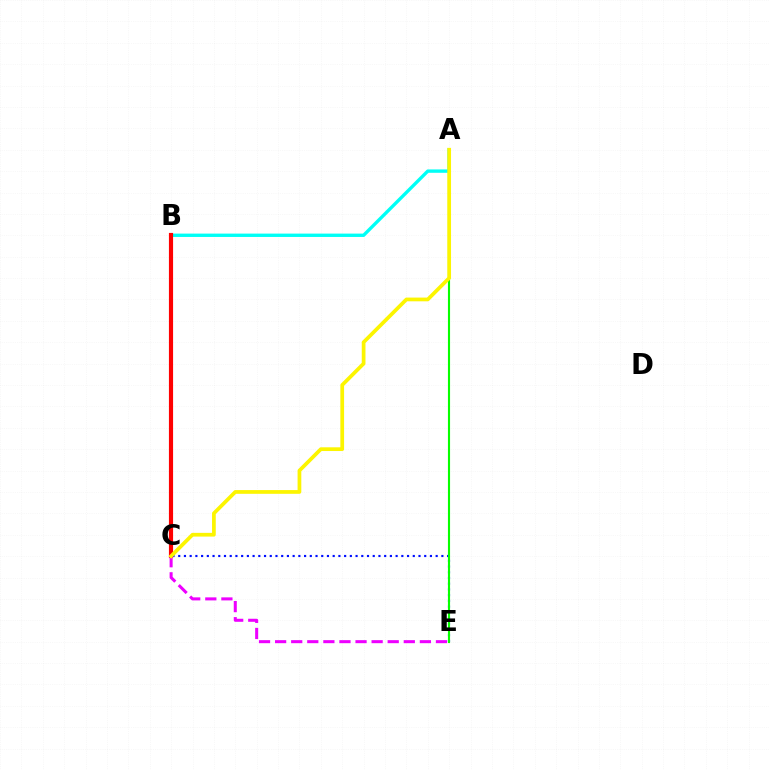{('C', 'E'): [{'color': '#0010ff', 'line_style': 'dotted', 'thickness': 1.55}, {'color': '#ee00ff', 'line_style': 'dashed', 'thickness': 2.19}], ('A', 'B'): [{'color': '#00fff6', 'line_style': 'solid', 'thickness': 2.42}], ('A', 'E'): [{'color': '#08ff00', 'line_style': 'solid', 'thickness': 1.53}], ('B', 'C'): [{'color': '#ff0000', 'line_style': 'solid', 'thickness': 2.99}], ('A', 'C'): [{'color': '#fcf500', 'line_style': 'solid', 'thickness': 2.68}]}